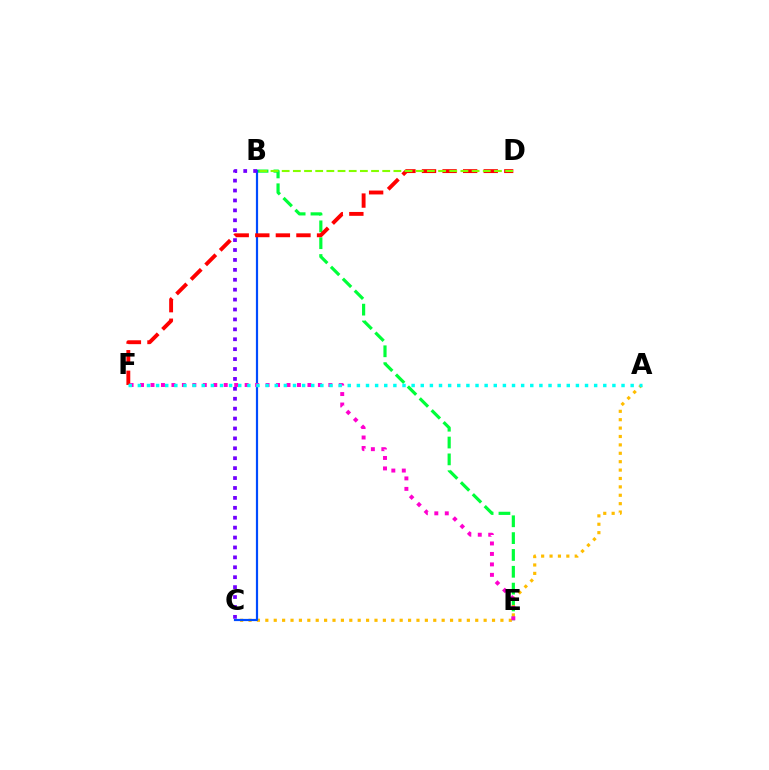{('B', 'E'): [{'color': '#00ff39', 'line_style': 'dashed', 'thickness': 2.29}], ('A', 'C'): [{'color': '#ffbd00', 'line_style': 'dotted', 'thickness': 2.28}], ('B', 'C'): [{'color': '#004bff', 'line_style': 'solid', 'thickness': 1.59}, {'color': '#7200ff', 'line_style': 'dotted', 'thickness': 2.69}], ('D', 'F'): [{'color': '#ff0000', 'line_style': 'dashed', 'thickness': 2.8}], ('E', 'F'): [{'color': '#ff00cf', 'line_style': 'dotted', 'thickness': 2.84}], ('B', 'D'): [{'color': '#84ff00', 'line_style': 'dashed', 'thickness': 1.52}], ('A', 'F'): [{'color': '#00fff6', 'line_style': 'dotted', 'thickness': 2.48}]}